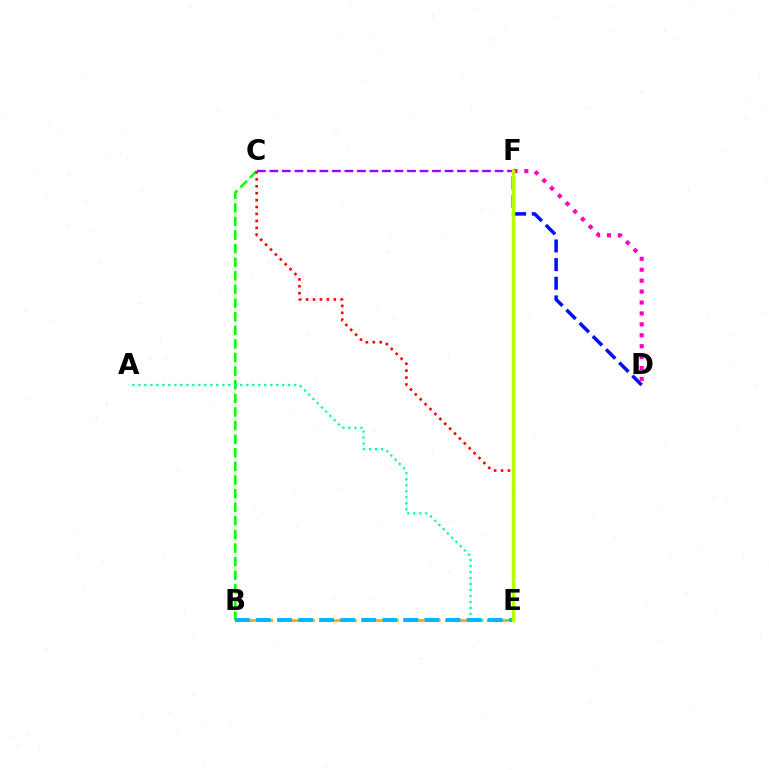{('B', 'C'): [{'color': '#08ff00', 'line_style': 'dashed', 'thickness': 1.85}], ('C', 'F'): [{'color': '#9b00ff', 'line_style': 'dashed', 'thickness': 1.7}], ('B', 'E'): [{'color': '#ffa500', 'line_style': 'dashed', 'thickness': 1.9}, {'color': '#00b5ff', 'line_style': 'dashed', 'thickness': 2.86}], ('A', 'E'): [{'color': '#00ff9d', 'line_style': 'dotted', 'thickness': 1.63}], ('D', 'F'): [{'color': '#0010ff', 'line_style': 'dashed', 'thickness': 2.54}, {'color': '#ff00bd', 'line_style': 'dotted', 'thickness': 2.97}], ('C', 'E'): [{'color': '#ff0000', 'line_style': 'dotted', 'thickness': 1.88}], ('E', 'F'): [{'color': '#b3ff00', 'line_style': 'solid', 'thickness': 2.46}]}